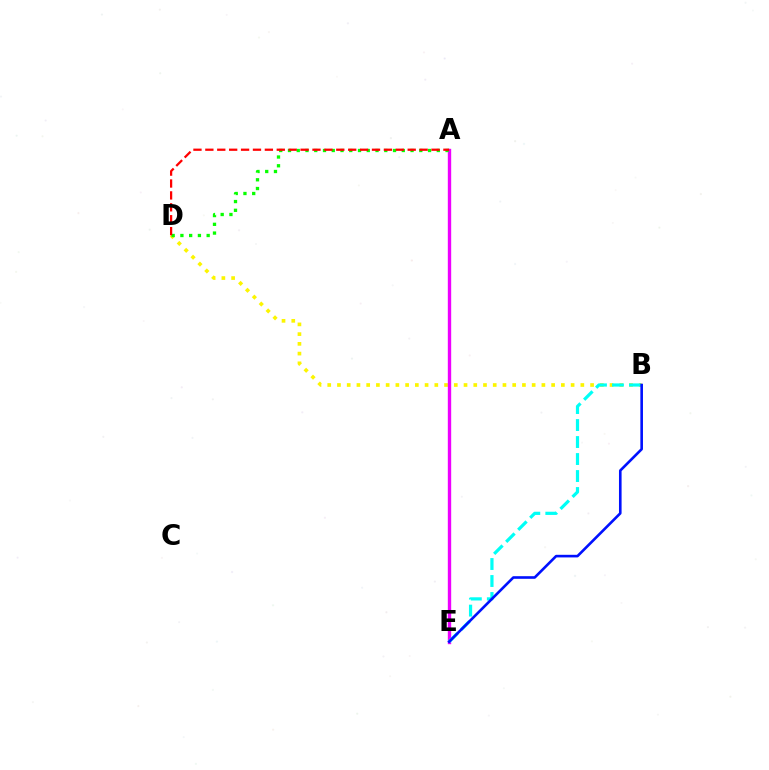{('B', 'D'): [{'color': '#fcf500', 'line_style': 'dotted', 'thickness': 2.64}], ('A', 'E'): [{'color': '#ee00ff', 'line_style': 'solid', 'thickness': 2.42}], ('B', 'E'): [{'color': '#00fff6', 'line_style': 'dashed', 'thickness': 2.31}, {'color': '#0010ff', 'line_style': 'solid', 'thickness': 1.88}], ('A', 'D'): [{'color': '#08ff00', 'line_style': 'dotted', 'thickness': 2.38}, {'color': '#ff0000', 'line_style': 'dashed', 'thickness': 1.62}]}